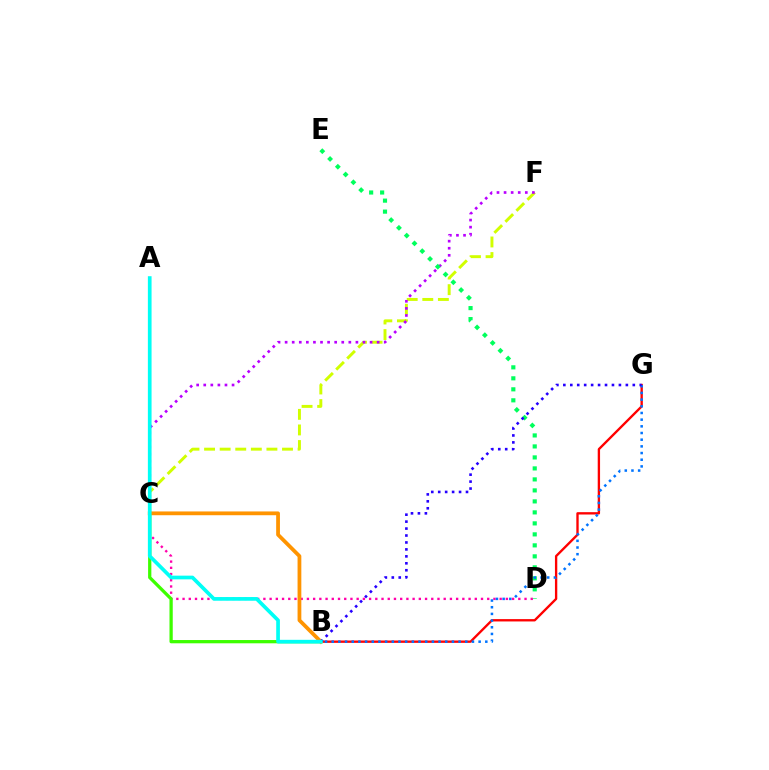{('C', 'F'): [{'color': '#d1ff00', 'line_style': 'dashed', 'thickness': 2.12}, {'color': '#b900ff', 'line_style': 'dotted', 'thickness': 1.92}], ('C', 'D'): [{'color': '#ff00ac', 'line_style': 'dotted', 'thickness': 1.69}], ('B', 'G'): [{'color': '#ff0000', 'line_style': 'solid', 'thickness': 1.69}, {'color': '#0074ff', 'line_style': 'dotted', 'thickness': 1.81}, {'color': '#2500ff', 'line_style': 'dotted', 'thickness': 1.89}], ('B', 'C'): [{'color': '#3dff00', 'line_style': 'solid', 'thickness': 2.35}, {'color': '#ff9400', 'line_style': 'solid', 'thickness': 2.72}], ('D', 'E'): [{'color': '#00ff5c', 'line_style': 'dotted', 'thickness': 2.99}], ('A', 'B'): [{'color': '#00fff6', 'line_style': 'solid', 'thickness': 2.66}]}